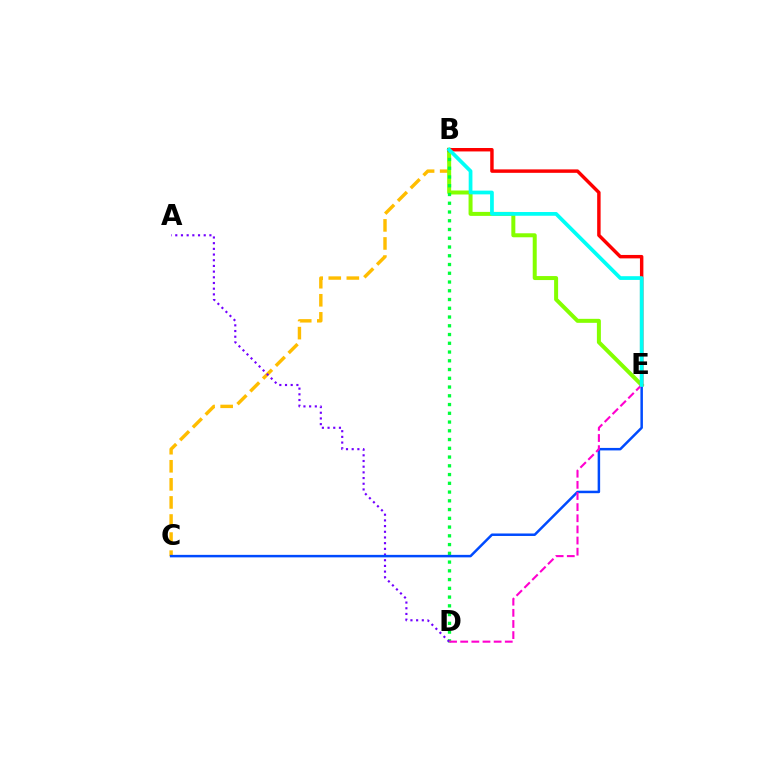{('B', 'C'): [{'color': '#ffbd00', 'line_style': 'dashed', 'thickness': 2.46}], ('B', 'E'): [{'color': '#84ff00', 'line_style': 'solid', 'thickness': 2.88}, {'color': '#ff0000', 'line_style': 'solid', 'thickness': 2.48}, {'color': '#00fff6', 'line_style': 'solid', 'thickness': 2.69}], ('B', 'D'): [{'color': '#00ff39', 'line_style': 'dotted', 'thickness': 2.38}], ('A', 'D'): [{'color': '#7200ff', 'line_style': 'dotted', 'thickness': 1.55}], ('C', 'E'): [{'color': '#004bff', 'line_style': 'solid', 'thickness': 1.8}], ('D', 'E'): [{'color': '#ff00cf', 'line_style': 'dashed', 'thickness': 1.51}]}